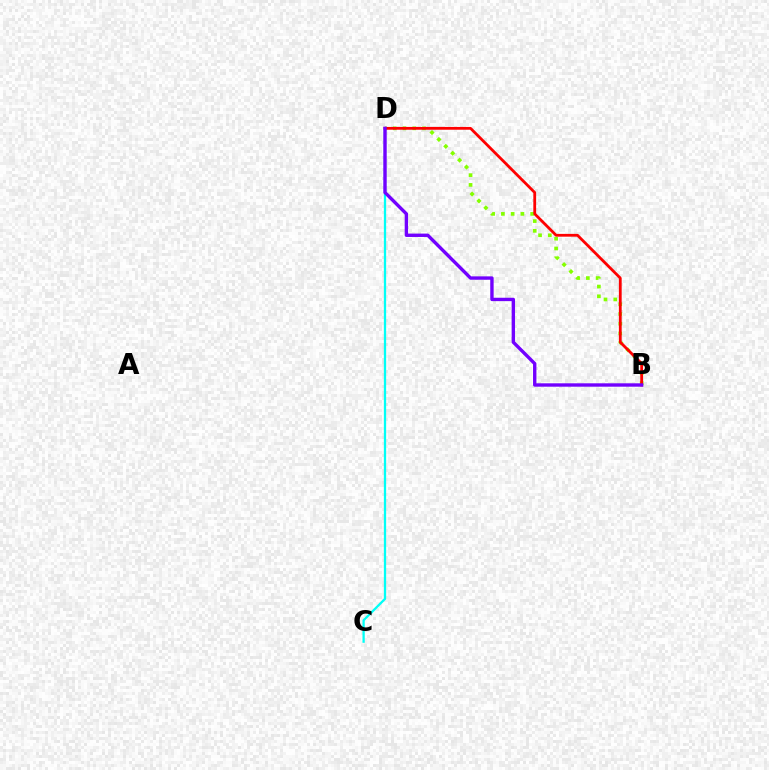{('B', 'D'): [{'color': '#84ff00', 'line_style': 'dotted', 'thickness': 2.65}, {'color': '#ff0000', 'line_style': 'solid', 'thickness': 2.01}, {'color': '#7200ff', 'line_style': 'solid', 'thickness': 2.43}], ('C', 'D'): [{'color': '#00fff6', 'line_style': 'solid', 'thickness': 1.64}]}